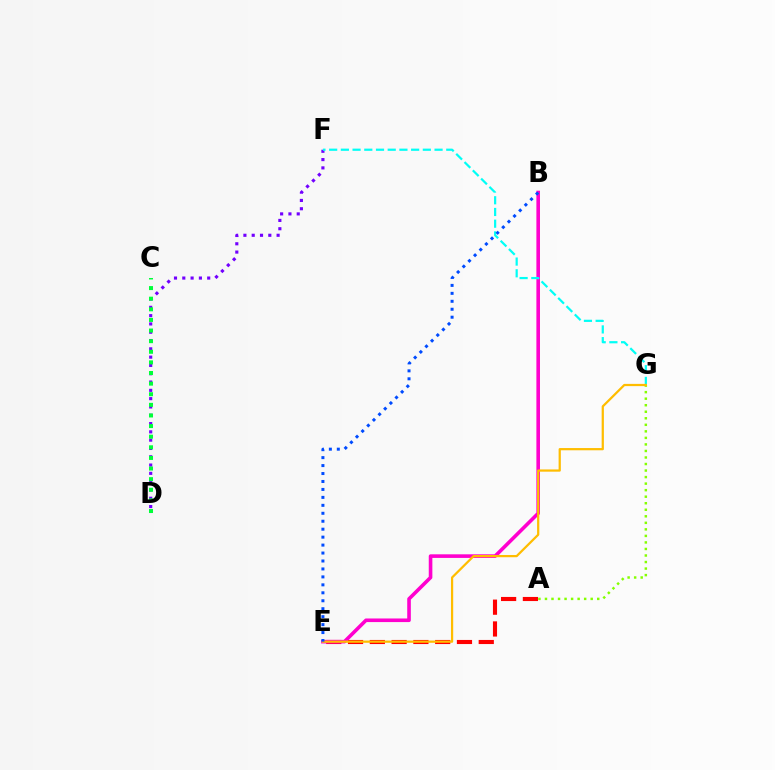{('A', 'E'): [{'color': '#ff0000', 'line_style': 'dashed', 'thickness': 2.96}], ('A', 'G'): [{'color': '#84ff00', 'line_style': 'dotted', 'thickness': 1.78}], ('B', 'E'): [{'color': '#ff00cf', 'line_style': 'solid', 'thickness': 2.6}, {'color': '#004bff', 'line_style': 'dotted', 'thickness': 2.16}], ('D', 'F'): [{'color': '#7200ff', 'line_style': 'dotted', 'thickness': 2.26}], ('F', 'G'): [{'color': '#00fff6', 'line_style': 'dashed', 'thickness': 1.59}], ('E', 'G'): [{'color': '#ffbd00', 'line_style': 'solid', 'thickness': 1.61}], ('C', 'D'): [{'color': '#00ff39', 'line_style': 'dotted', 'thickness': 2.88}]}